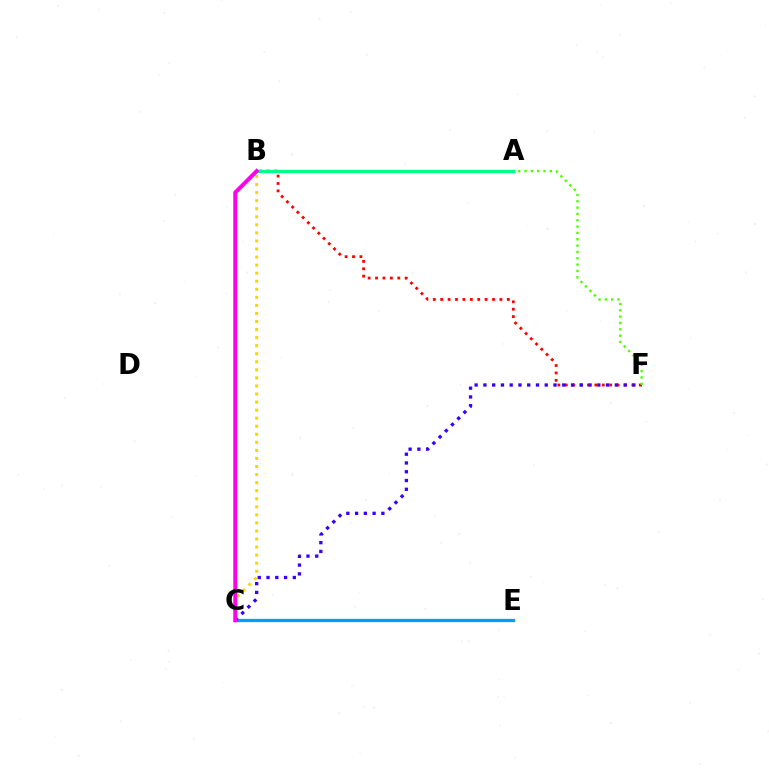{('B', 'F'): [{'color': '#ff0000', 'line_style': 'dotted', 'thickness': 2.01}], ('C', 'E'): [{'color': '#009eff', 'line_style': 'solid', 'thickness': 2.31}], ('B', 'C'): [{'color': '#ffd500', 'line_style': 'dotted', 'thickness': 2.19}, {'color': '#ff00ed', 'line_style': 'solid', 'thickness': 2.88}], ('C', 'F'): [{'color': '#3700ff', 'line_style': 'dotted', 'thickness': 2.38}], ('A', 'B'): [{'color': '#00ff86', 'line_style': 'solid', 'thickness': 2.46}], ('A', 'F'): [{'color': '#4fff00', 'line_style': 'dotted', 'thickness': 1.72}]}